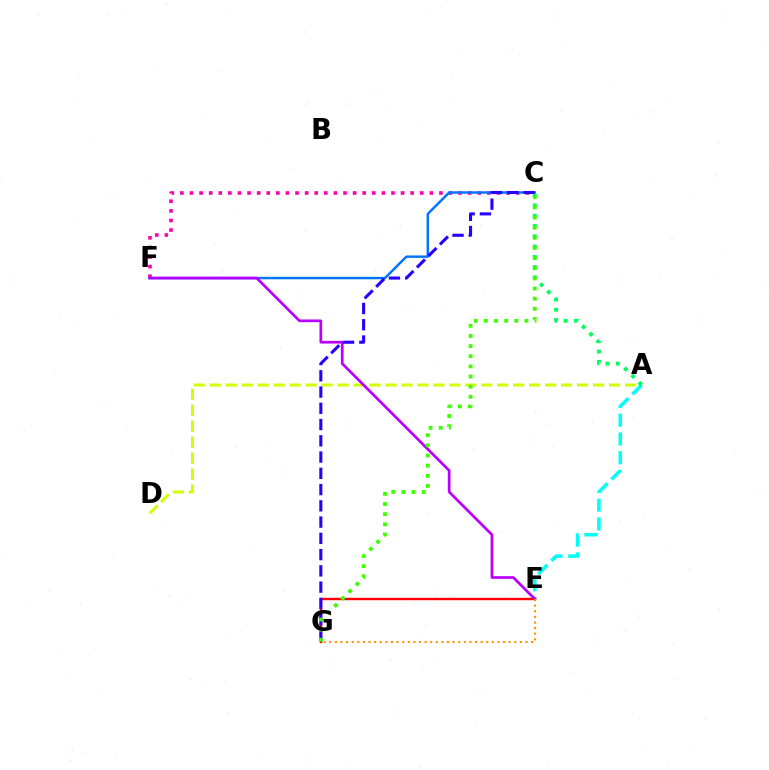{('A', 'D'): [{'color': '#d1ff00', 'line_style': 'dashed', 'thickness': 2.17}], ('A', 'E'): [{'color': '#00fff6', 'line_style': 'dashed', 'thickness': 2.55}], ('C', 'F'): [{'color': '#ff00ac', 'line_style': 'dotted', 'thickness': 2.61}, {'color': '#0074ff', 'line_style': 'solid', 'thickness': 1.75}], ('E', 'G'): [{'color': '#ff0000', 'line_style': 'solid', 'thickness': 1.75}, {'color': '#ff9400', 'line_style': 'dotted', 'thickness': 1.52}], ('E', 'F'): [{'color': '#b900ff', 'line_style': 'solid', 'thickness': 1.95}], ('A', 'C'): [{'color': '#00ff5c', 'line_style': 'dotted', 'thickness': 2.8}], ('C', 'G'): [{'color': '#2500ff', 'line_style': 'dashed', 'thickness': 2.21}, {'color': '#3dff00', 'line_style': 'dotted', 'thickness': 2.76}]}